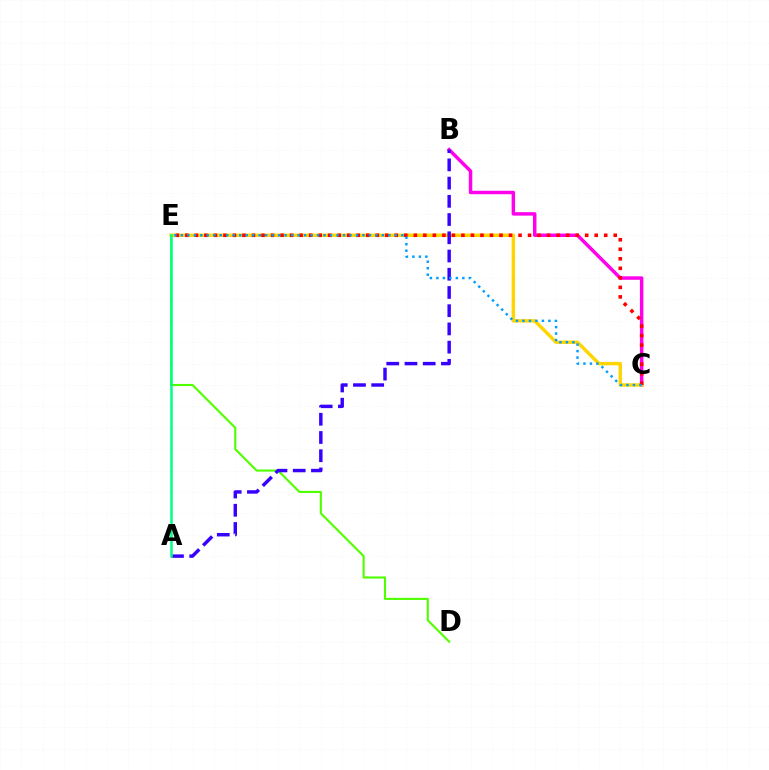{('B', 'C'): [{'color': '#ff00ed', 'line_style': 'solid', 'thickness': 2.49}], ('C', 'E'): [{'color': '#ffd500', 'line_style': 'solid', 'thickness': 2.47}, {'color': '#ff0000', 'line_style': 'dotted', 'thickness': 2.59}, {'color': '#009eff', 'line_style': 'dotted', 'thickness': 1.76}], ('D', 'E'): [{'color': '#4fff00', 'line_style': 'solid', 'thickness': 1.52}], ('A', 'B'): [{'color': '#3700ff', 'line_style': 'dashed', 'thickness': 2.48}], ('A', 'E'): [{'color': '#00ff86', 'line_style': 'solid', 'thickness': 1.8}]}